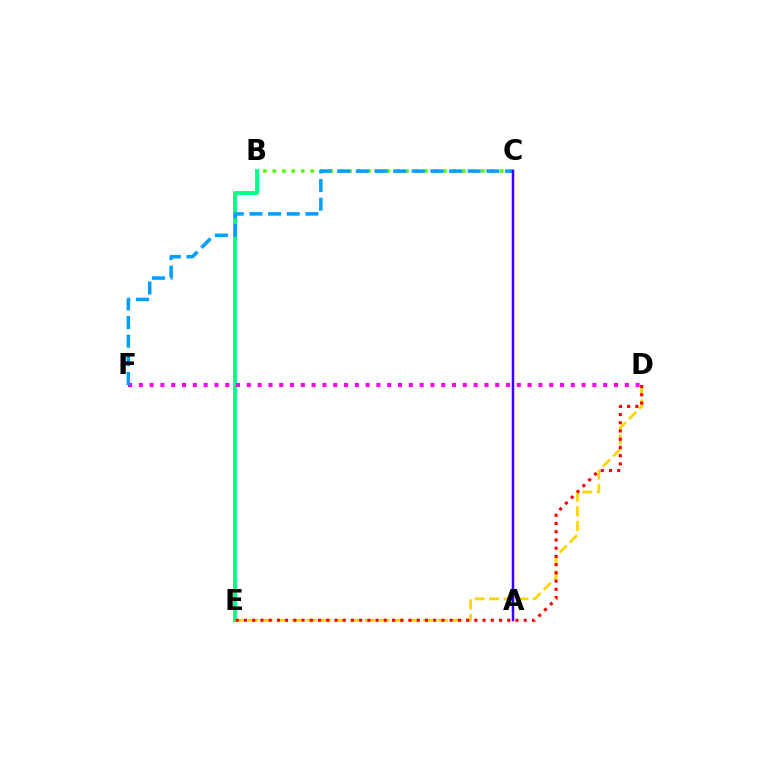{('B', 'C'): [{'color': '#4fff00', 'line_style': 'dotted', 'thickness': 2.57}], ('B', 'E'): [{'color': '#00ff86', 'line_style': 'solid', 'thickness': 2.8}], ('D', 'E'): [{'color': '#ffd500', 'line_style': 'dashed', 'thickness': 1.98}, {'color': '#ff0000', 'line_style': 'dotted', 'thickness': 2.24}], ('D', 'F'): [{'color': '#ff00ed', 'line_style': 'dotted', 'thickness': 2.93}], ('C', 'F'): [{'color': '#009eff', 'line_style': 'dashed', 'thickness': 2.53}], ('A', 'C'): [{'color': '#3700ff', 'line_style': 'solid', 'thickness': 1.8}]}